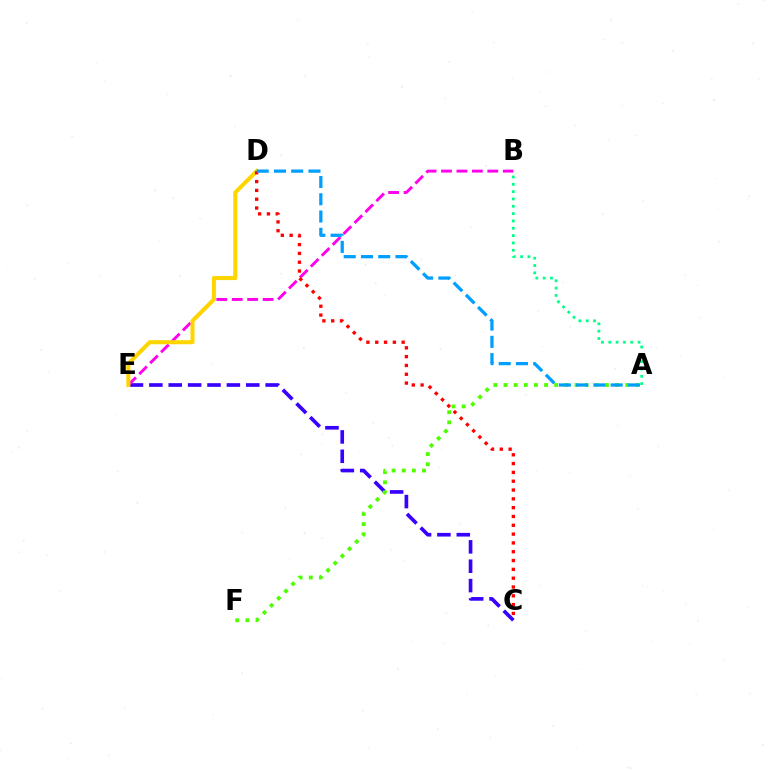{('C', 'E'): [{'color': '#3700ff', 'line_style': 'dashed', 'thickness': 2.63}], ('A', 'B'): [{'color': '#00ff86', 'line_style': 'dotted', 'thickness': 1.99}], ('B', 'E'): [{'color': '#ff00ed', 'line_style': 'dashed', 'thickness': 2.1}], ('D', 'E'): [{'color': '#ffd500', 'line_style': 'solid', 'thickness': 2.91}], ('A', 'F'): [{'color': '#4fff00', 'line_style': 'dotted', 'thickness': 2.76}], ('C', 'D'): [{'color': '#ff0000', 'line_style': 'dotted', 'thickness': 2.4}], ('A', 'D'): [{'color': '#009eff', 'line_style': 'dashed', 'thickness': 2.34}]}